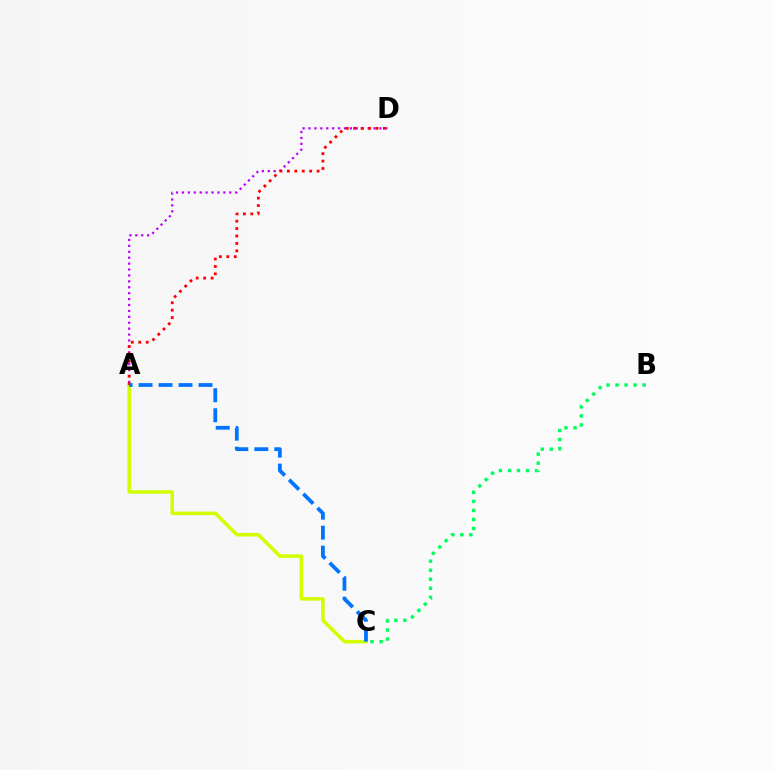{('A', 'D'): [{'color': '#b900ff', 'line_style': 'dotted', 'thickness': 1.61}, {'color': '#ff0000', 'line_style': 'dotted', 'thickness': 2.02}], ('B', 'C'): [{'color': '#00ff5c', 'line_style': 'dotted', 'thickness': 2.45}], ('A', 'C'): [{'color': '#d1ff00', 'line_style': 'solid', 'thickness': 2.54}, {'color': '#0074ff', 'line_style': 'dashed', 'thickness': 2.72}]}